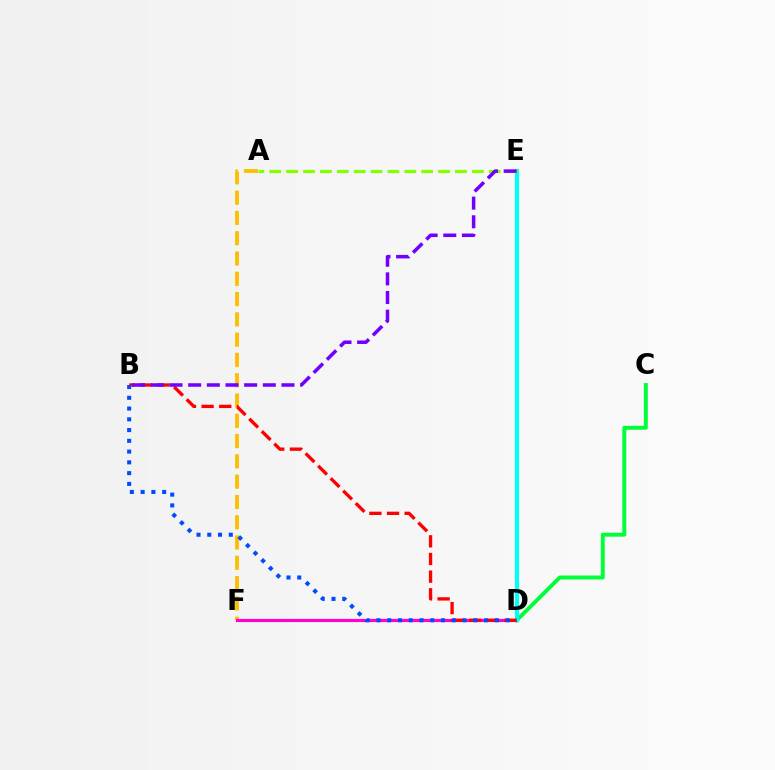{('A', 'F'): [{'color': '#ffbd00', 'line_style': 'dashed', 'thickness': 2.76}], ('C', 'D'): [{'color': '#00ff39', 'line_style': 'solid', 'thickness': 2.83}], ('D', 'F'): [{'color': '#ff00cf', 'line_style': 'solid', 'thickness': 2.26}], ('D', 'E'): [{'color': '#00fff6', 'line_style': 'solid', 'thickness': 2.99}], ('B', 'D'): [{'color': '#ff0000', 'line_style': 'dashed', 'thickness': 2.4}, {'color': '#004bff', 'line_style': 'dotted', 'thickness': 2.92}], ('A', 'E'): [{'color': '#84ff00', 'line_style': 'dashed', 'thickness': 2.29}], ('B', 'E'): [{'color': '#7200ff', 'line_style': 'dashed', 'thickness': 2.54}]}